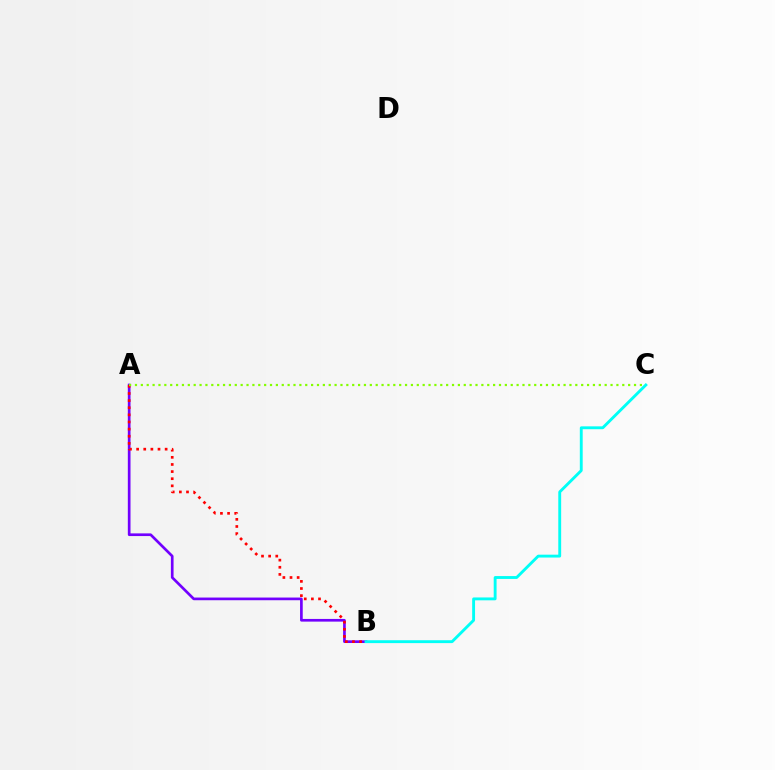{('A', 'B'): [{'color': '#7200ff', 'line_style': 'solid', 'thickness': 1.93}, {'color': '#ff0000', 'line_style': 'dotted', 'thickness': 1.94}], ('A', 'C'): [{'color': '#84ff00', 'line_style': 'dotted', 'thickness': 1.6}], ('B', 'C'): [{'color': '#00fff6', 'line_style': 'solid', 'thickness': 2.07}]}